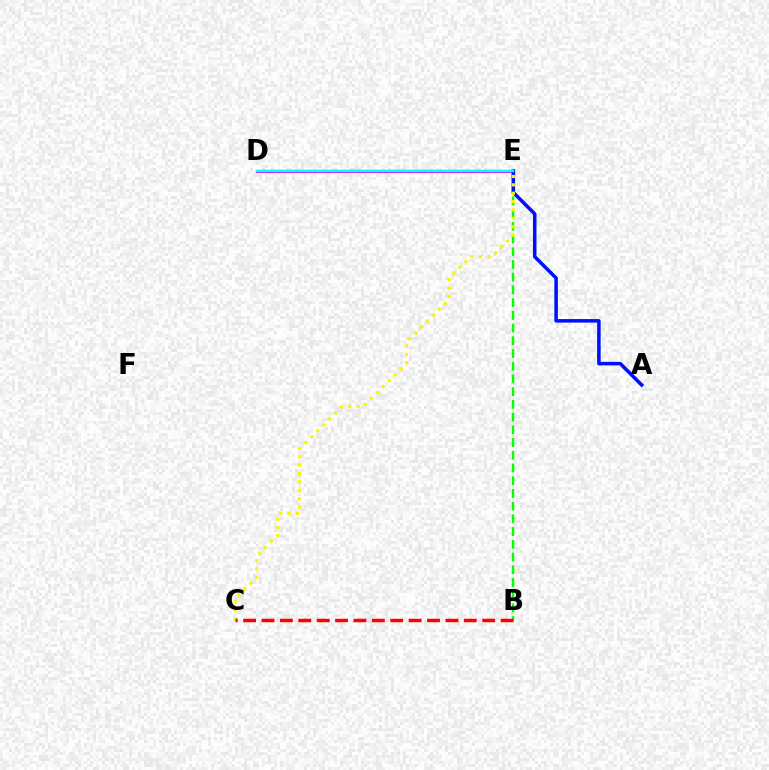{('B', 'E'): [{'color': '#08ff00', 'line_style': 'dashed', 'thickness': 1.73}], ('D', 'E'): [{'color': '#ee00ff', 'line_style': 'solid', 'thickness': 2.3}, {'color': '#00fff6', 'line_style': 'solid', 'thickness': 1.72}], ('A', 'E'): [{'color': '#0010ff', 'line_style': 'solid', 'thickness': 2.54}], ('C', 'E'): [{'color': '#fcf500', 'line_style': 'dotted', 'thickness': 2.28}], ('B', 'C'): [{'color': '#ff0000', 'line_style': 'dashed', 'thickness': 2.5}]}